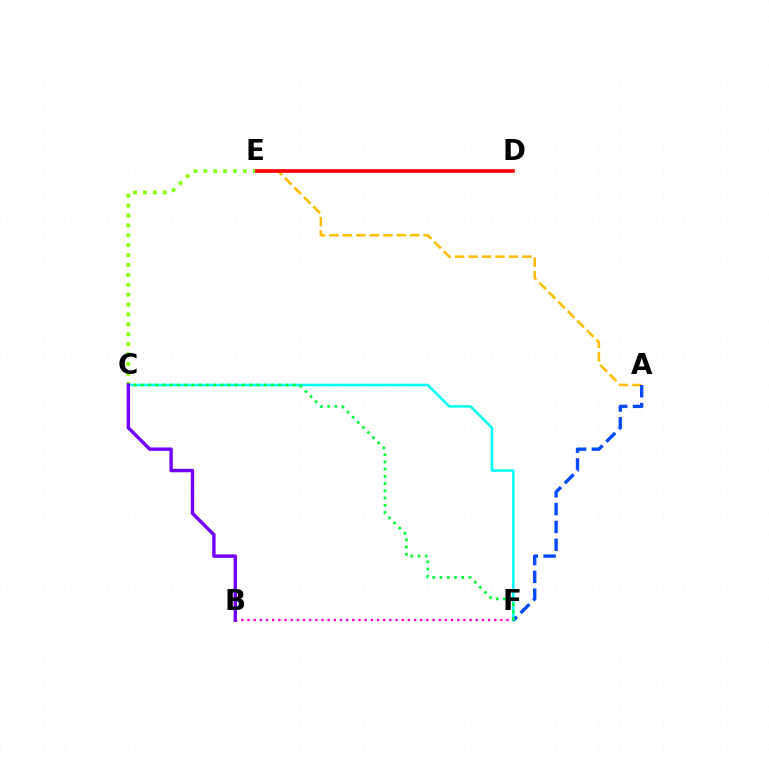{('A', 'E'): [{'color': '#ffbd00', 'line_style': 'dashed', 'thickness': 1.83}], ('C', 'E'): [{'color': '#84ff00', 'line_style': 'dotted', 'thickness': 2.69}], ('C', 'F'): [{'color': '#00fff6', 'line_style': 'solid', 'thickness': 1.81}, {'color': '#00ff39', 'line_style': 'dotted', 'thickness': 1.96}], ('A', 'F'): [{'color': '#004bff', 'line_style': 'dashed', 'thickness': 2.42}], ('B', 'F'): [{'color': '#ff00cf', 'line_style': 'dotted', 'thickness': 1.68}], ('B', 'C'): [{'color': '#7200ff', 'line_style': 'solid', 'thickness': 2.46}], ('D', 'E'): [{'color': '#ff0000', 'line_style': 'solid', 'thickness': 2.63}]}